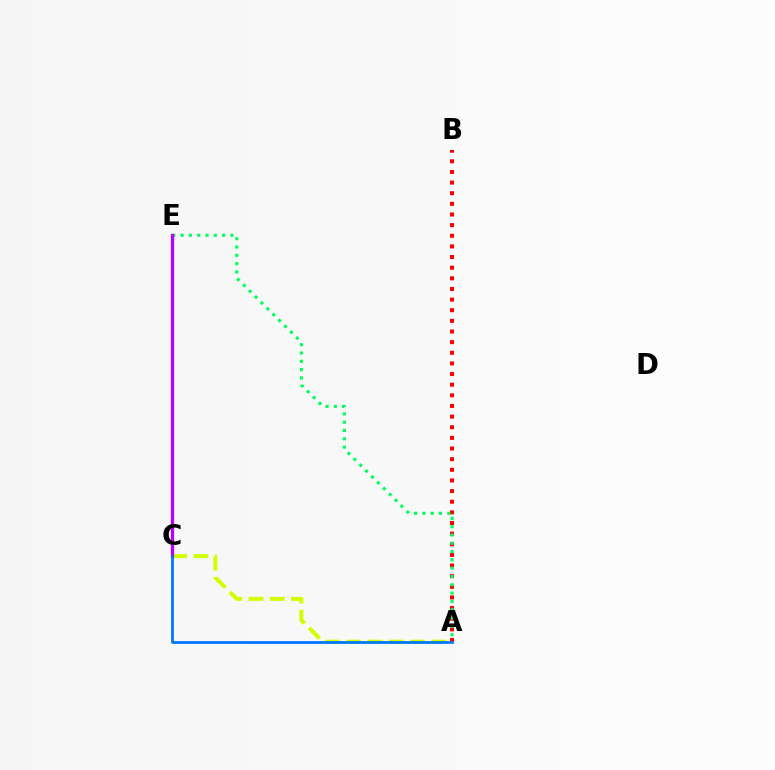{('A', 'B'): [{'color': '#ff0000', 'line_style': 'dotted', 'thickness': 2.89}], ('A', 'E'): [{'color': '#00ff5c', 'line_style': 'dotted', 'thickness': 2.26}], ('A', 'C'): [{'color': '#d1ff00', 'line_style': 'dashed', 'thickness': 2.89}, {'color': '#0074ff', 'line_style': 'solid', 'thickness': 1.97}], ('C', 'E'): [{'color': '#b900ff', 'line_style': 'solid', 'thickness': 2.33}]}